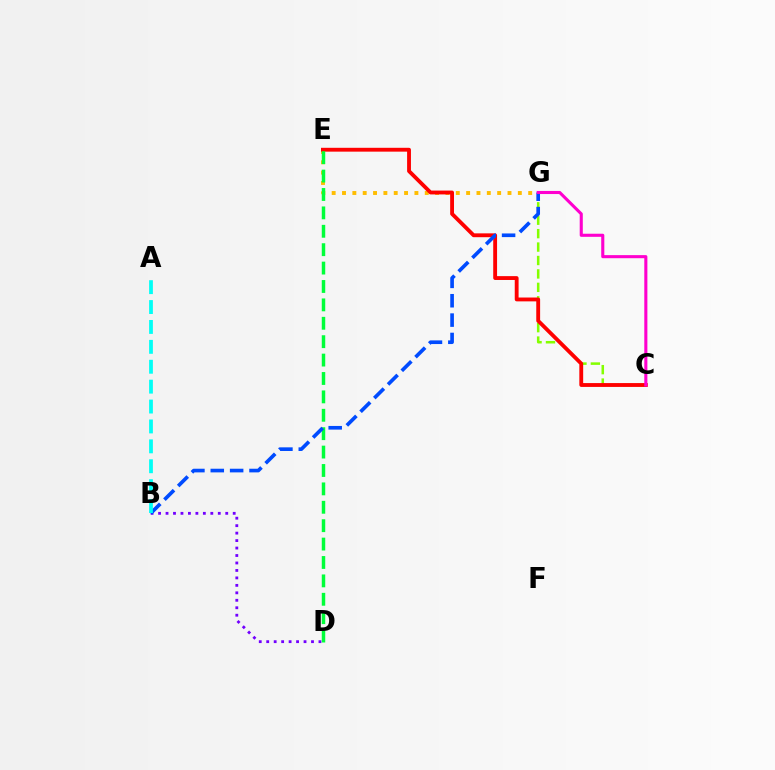{('E', 'G'): [{'color': '#ffbd00', 'line_style': 'dotted', 'thickness': 2.81}], ('B', 'D'): [{'color': '#7200ff', 'line_style': 'dotted', 'thickness': 2.03}], ('C', 'G'): [{'color': '#84ff00', 'line_style': 'dashed', 'thickness': 1.82}, {'color': '#ff00cf', 'line_style': 'solid', 'thickness': 2.23}], ('C', 'E'): [{'color': '#ff0000', 'line_style': 'solid', 'thickness': 2.77}], ('D', 'E'): [{'color': '#00ff39', 'line_style': 'dashed', 'thickness': 2.5}], ('B', 'G'): [{'color': '#004bff', 'line_style': 'dashed', 'thickness': 2.63}], ('A', 'B'): [{'color': '#00fff6', 'line_style': 'dashed', 'thickness': 2.7}]}